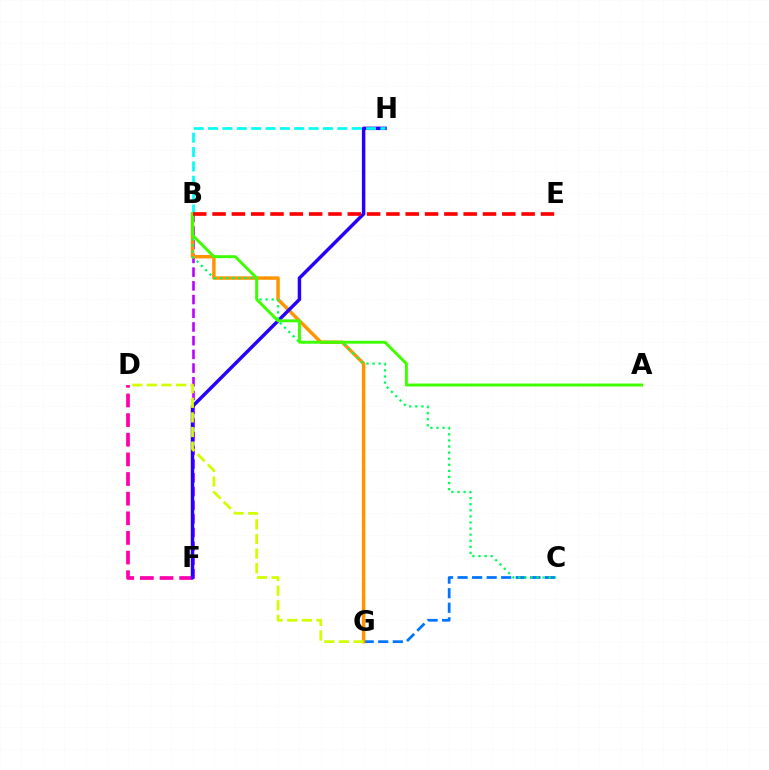{('D', 'F'): [{'color': '#ff00ac', 'line_style': 'dashed', 'thickness': 2.67}], ('C', 'G'): [{'color': '#0074ff', 'line_style': 'dashed', 'thickness': 1.98}], ('B', 'F'): [{'color': '#b900ff', 'line_style': 'dashed', 'thickness': 1.86}], ('B', 'G'): [{'color': '#ff9400', 'line_style': 'solid', 'thickness': 2.49}], ('F', 'H'): [{'color': '#2500ff', 'line_style': 'solid', 'thickness': 2.49}], ('B', 'C'): [{'color': '#00ff5c', 'line_style': 'dotted', 'thickness': 1.65}], ('D', 'G'): [{'color': '#d1ff00', 'line_style': 'dashed', 'thickness': 1.98}], ('B', 'H'): [{'color': '#00fff6', 'line_style': 'dashed', 'thickness': 1.95}], ('A', 'B'): [{'color': '#3dff00', 'line_style': 'solid', 'thickness': 2.11}], ('B', 'E'): [{'color': '#ff0000', 'line_style': 'dashed', 'thickness': 2.62}]}